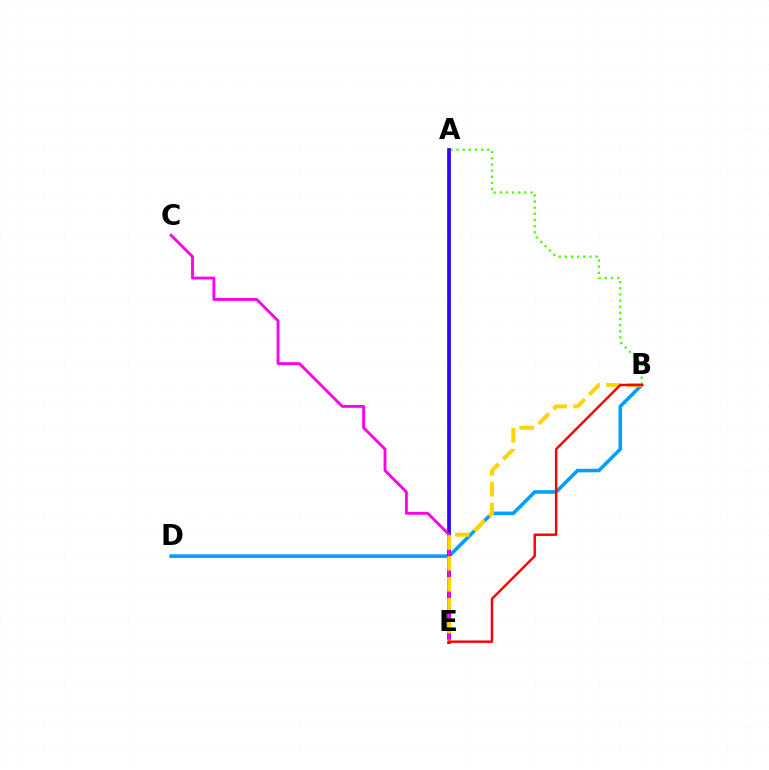{('A', 'B'): [{'color': '#4fff00', 'line_style': 'dotted', 'thickness': 1.67}], ('A', 'E'): [{'color': '#00ff86', 'line_style': 'solid', 'thickness': 1.85}, {'color': '#3700ff', 'line_style': 'solid', 'thickness': 2.64}], ('B', 'D'): [{'color': '#009eff', 'line_style': 'solid', 'thickness': 2.57}], ('C', 'E'): [{'color': '#ff00ed', 'line_style': 'solid', 'thickness': 2.05}], ('B', 'E'): [{'color': '#ffd500', 'line_style': 'dashed', 'thickness': 2.84}, {'color': '#ff0000', 'line_style': 'solid', 'thickness': 1.75}]}